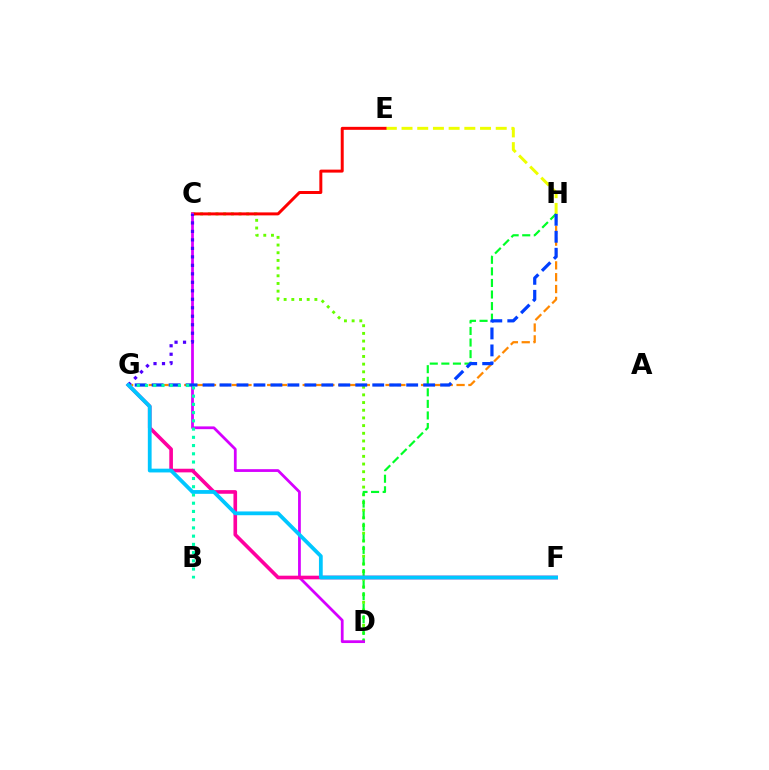{('G', 'H'): [{'color': '#ff8800', 'line_style': 'dashed', 'thickness': 1.61}, {'color': '#003fff', 'line_style': 'dashed', 'thickness': 2.31}], ('C', 'D'): [{'color': '#66ff00', 'line_style': 'dotted', 'thickness': 2.09}, {'color': '#d600ff', 'line_style': 'solid', 'thickness': 1.99}], ('E', 'H'): [{'color': '#eeff00', 'line_style': 'dashed', 'thickness': 2.13}], ('C', 'E'): [{'color': '#ff0000', 'line_style': 'solid', 'thickness': 2.14}], ('D', 'H'): [{'color': '#00ff27', 'line_style': 'dashed', 'thickness': 1.57}], ('B', 'G'): [{'color': '#00ffaf', 'line_style': 'dotted', 'thickness': 2.24}], ('F', 'G'): [{'color': '#ff00a0', 'line_style': 'solid', 'thickness': 2.62}, {'color': '#00c7ff', 'line_style': 'solid', 'thickness': 2.72}], ('C', 'G'): [{'color': '#4f00ff', 'line_style': 'dotted', 'thickness': 2.31}]}